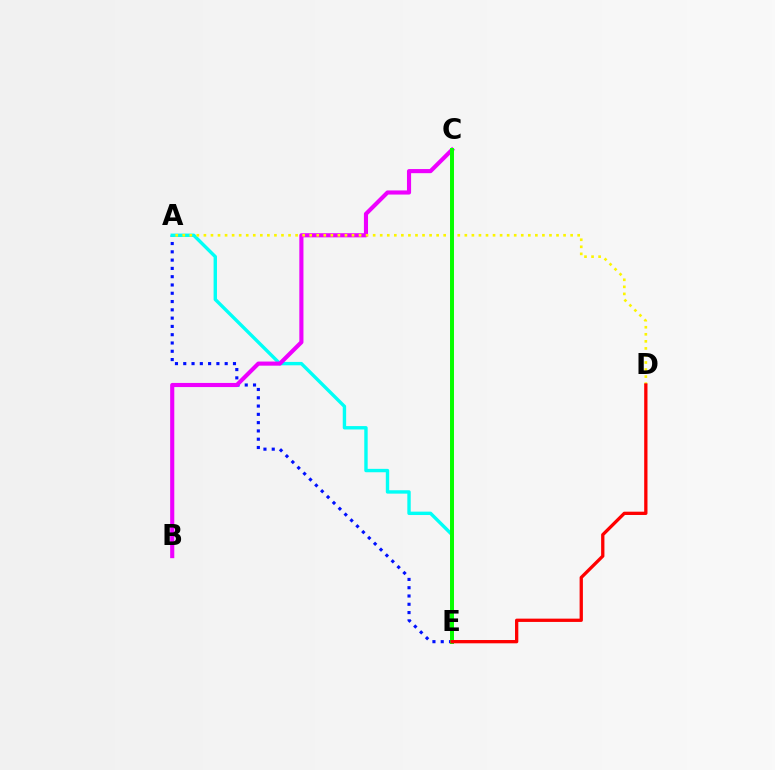{('A', 'E'): [{'color': '#0010ff', 'line_style': 'dotted', 'thickness': 2.25}, {'color': '#00fff6', 'line_style': 'solid', 'thickness': 2.44}], ('B', 'C'): [{'color': '#ee00ff', 'line_style': 'solid', 'thickness': 2.97}], ('A', 'D'): [{'color': '#fcf500', 'line_style': 'dotted', 'thickness': 1.92}], ('C', 'E'): [{'color': '#08ff00', 'line_style': 'solid', 'thickness': 2.86}], ('D', 'E'): [{'color': '#ff0000', 'line_style': 'solid', 'thickness': 2.37}]}